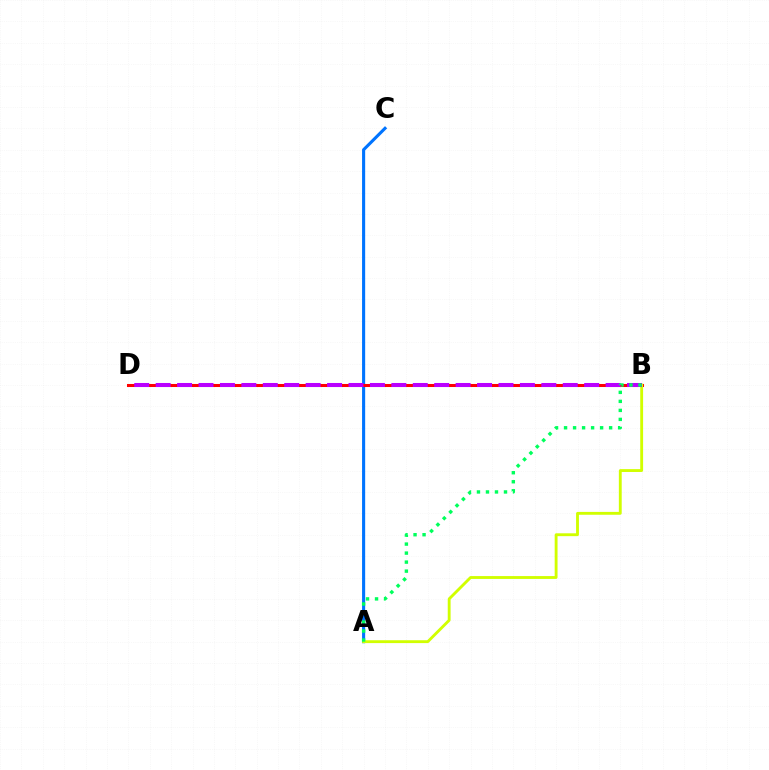{('A', 'C'): [{'color': '#0074ff', 'line_style': 'solid', 'thickness': 2.23}], ('B', 'D'): [{'color': '#ff0000', 'line_style': 'solid', 'thickness': 2.19}, {'color': '#b900ff', 'line_style': 'dashed', 'thickness': 2.91}], ('A', 'B'): [{'color': '#d1ff00', 'line_style': 'solid', 'thickness': 2.06}, {'color': '#00ff5c', 'line_style': 'dotted', 'thickness': 2.45}]}